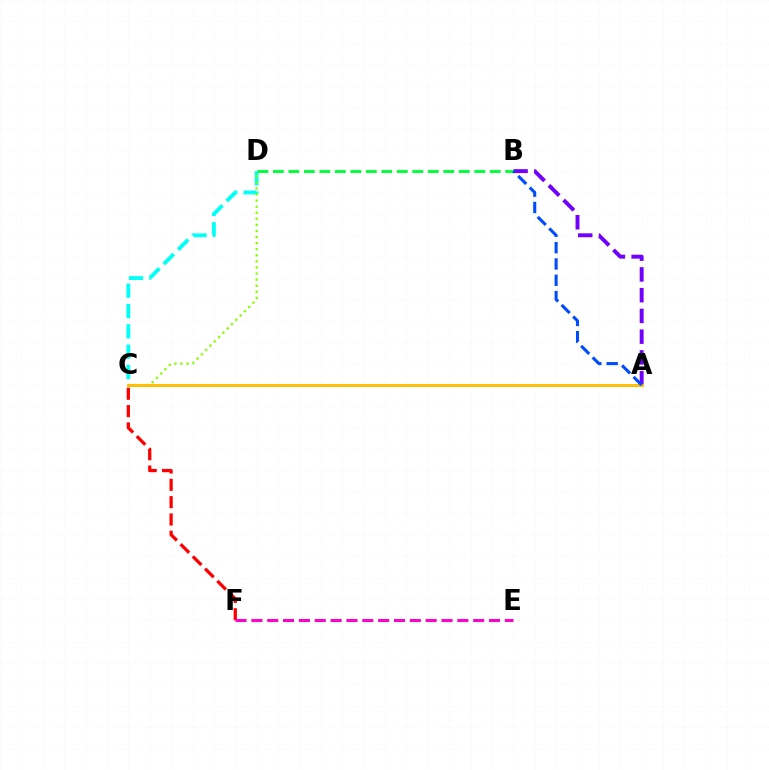{('A', 'B'): [{'color': '#7200ff', 'line_style': 'dashed', 'thickness': 2.82}, {'color': '#004bff', 'line_style': 'dashed', 'thickness': 2.22}], ('C', 'D'): [{'color': '#00fff6', 'line_style': 'dashed', 'thickness': 2.76}, {'color': '#84ff00', 'line_style': 'dotted', 'thickness': 1.65}], ('A', 'C'): [{'color': '#ffbd00', 'line_style': 'solid', 'thickness': 2.1}], ('C', 'F'): [{'color': '#ff0000', 'line_style': 'dashed', 'thickness': 2.35}], ('B', 'D'): [{'color': '#00ff39', 'line_style': 'dashed', 'thickness': 2.1}], ('E', 'F'): [{'color': '#ff00cf', 'line_style': 'dashed', 'thickness': 2.15}]}